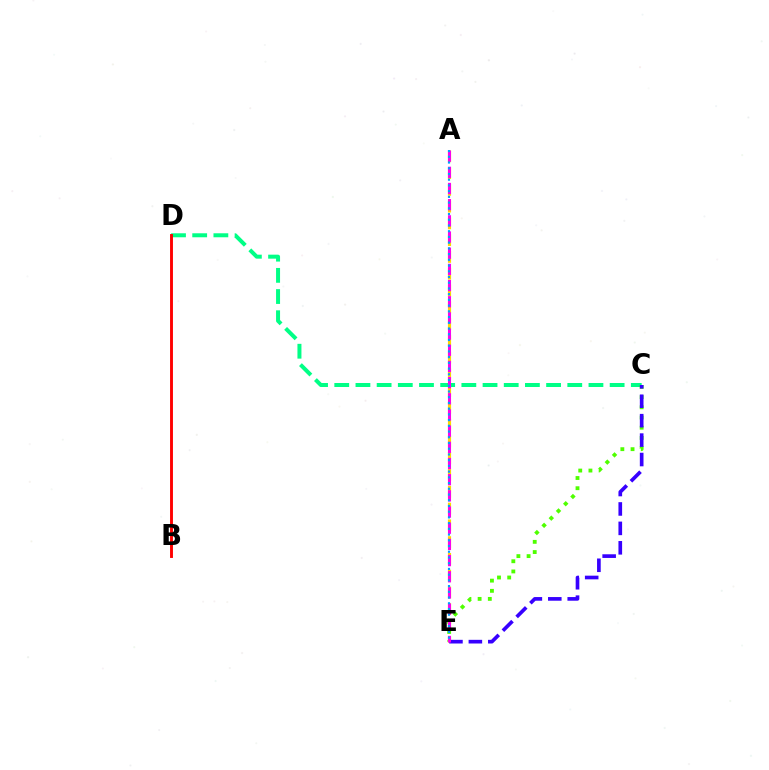{('A', 'E'): [{'color': '#ffd500', 'line_style': 'dashed', 'thickness': 2.28}, {'color': '#ff00ed', 'line_style': 'dashed', 'thickness': 2.2}, {'color': '#009eff', 'line_style': 'dotted', 'thickness': 1.56}], ('C', 'D'): [{'color': '#00ff86', 'line_style': 'dashed', 'thickness': 2.88}], ('C', 'E'): [{'color': '#4fff00', 'line_style': 'dotted', 'thickness': 2.77}, {'color': '#3700ff', 'line_style': 'dashed', 'thickness': 2.64}], ('B', 'D'): [{'color': '#ff0000', 'line_style': 'solid', 'thickness': 2.09}]}